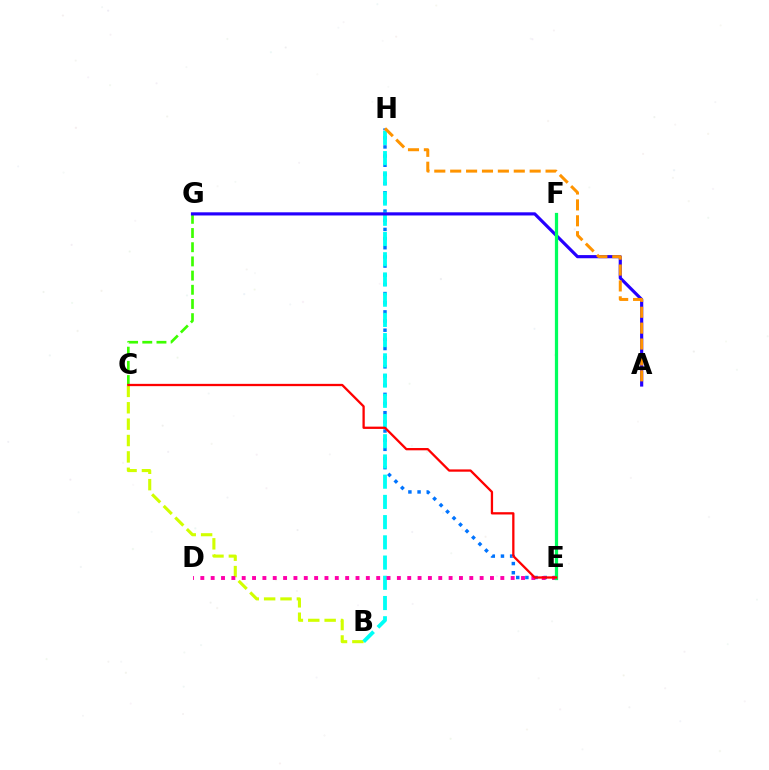{('B', 'C'): [{'color': '#d1ff00', 'line_style': 'dashed', 'thickness': 2.23}], ('E', 'H'): [{'color': '#0074ff', 'line_style': 'dotted', 'thickness': 2.49}], ('B', 'H'): [{'color': '#00fff6', 'line_style': 'dashed', 'thickness': 2.75}], ('C', 'G'): [{'color': '#3dff00', 'line_style': 'dashed', 'thickness': 1.93}], ('D', 'E'): [{'color': '#ff00ac', 'line_style': 'dotted', 'thickness': 2.81}], ('A', 'G'): [{'color': '#2500ff', 'line_style': 'solid', 'thickness': 2.28}], ('E', 'F'): [{'color': '#b900ff', 'line_style': 'solid', 'thickness': 1.86}, {'color': '#00ff5c', 'line_style': 'solid', 'thickness': 2.33}], ('A', 'H'): [{'color': '#ff9400', 'line_style': 'dashed', 'thickness': 2.16}], ('C', 'E'): [{'color': '#ff0000', 'line_style': 'solid', 'thickness': 1.65}]}